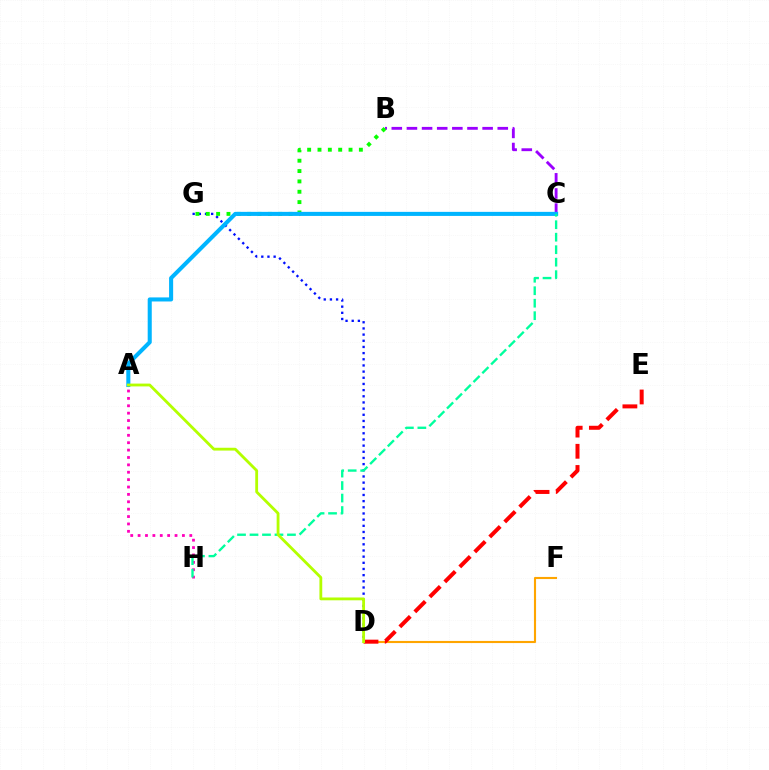{('D', 'G'): [{'color': '#0010ff', 'line_style': 'dotted', 'thickness': 1.68}], ('B', 'C'): [{'color': '#9b00ff', 'line_style': 'dashed', 'thickness': 2.06}], ('B', 'G'): [{'color': '#08ff00', 'line_style': 'dotted', 'thickness': 2.81}], ('A', 'H'): [{'color': '#ff00bd', 'line_style': 'dotted', 'thickness': 2.01}], ('D', 'F'): [{'color': '#ffa500', 'line_style': 'solid', 'thickness': 1.53}], ('D', 'E'): [{'color': '#ff0000', 'line_style': 'dashed', 'thickness': 2.88}], ('A', 'C'): [{'color': '#00b5ff', 'line_style': 'solid', 'thickness': 2.93}], ('C', 'H'): [{'color': '#00ff9d', 'line_style': 'dashed', 'thickness': 1.7}], ('A', 'D'): [{'color': '#b3ff00', 'line_style': 'solid', 'thickness': 2.03}]}